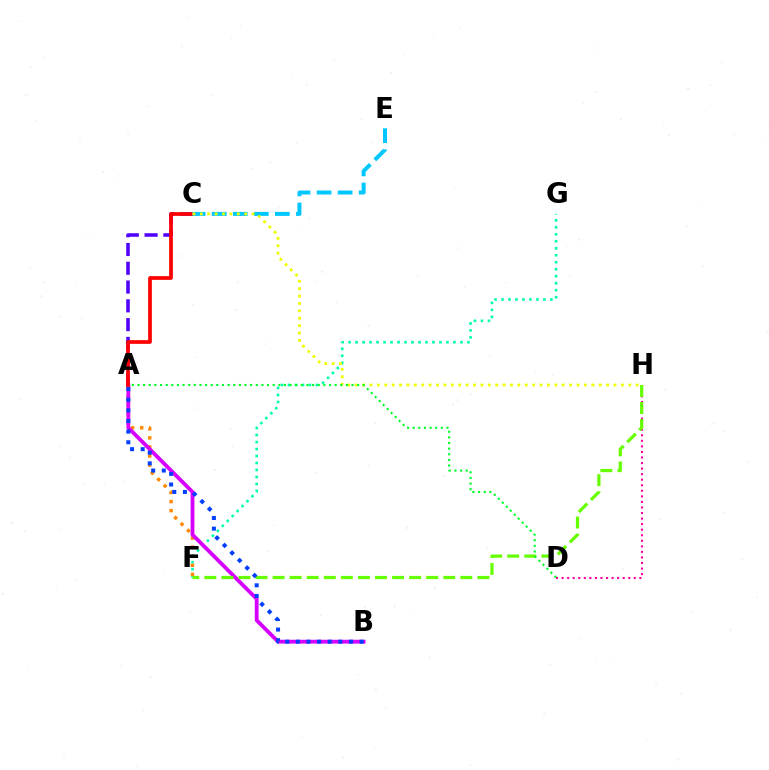{('F', 'G'): [{'color': '#00ffaf', 'line_style': 'dotted', 'thickness': 1.9}], ('A', 'C'): [{'color': '#4f00ff', 'line_style': 'dashed', 'thickness': 2.55}, {'color': '#ff0000', 'line_style': 'solid', 'thickness': 2.67}], ('A', 'F'): [{'color': '#ff8800', 'line_style': 'dotted', 'thickness': 2.46}], ('A', 'B'): [{'color': '#d600ff', 'line_style': 'solid', 'thickness': 2.75}, {'color': '#003fff', 'line_style': 'dotted', 'thickness': 2.89}], ('D', 'H'): [{'color': '#ff00a0', 'line_style': 'dotted', 'thickness': 1.51}], ('C', 'E'): [{'color': '#00c7ff', 'line_style': 'dashed', 'thickness': 2.86}], ('F', 'H'): [{'color': '#66ff00', 'line_style': 'dashed', 'thickness': 2.32}], ('C', 'H'): [{'color': '#eeff00', 'line_style': 'dotted', 'thickness': 2.01}], ('A', 'D'): [{'color': '#00ff27', 'line_style': 'dotted', 'thickness': 1.53}]}